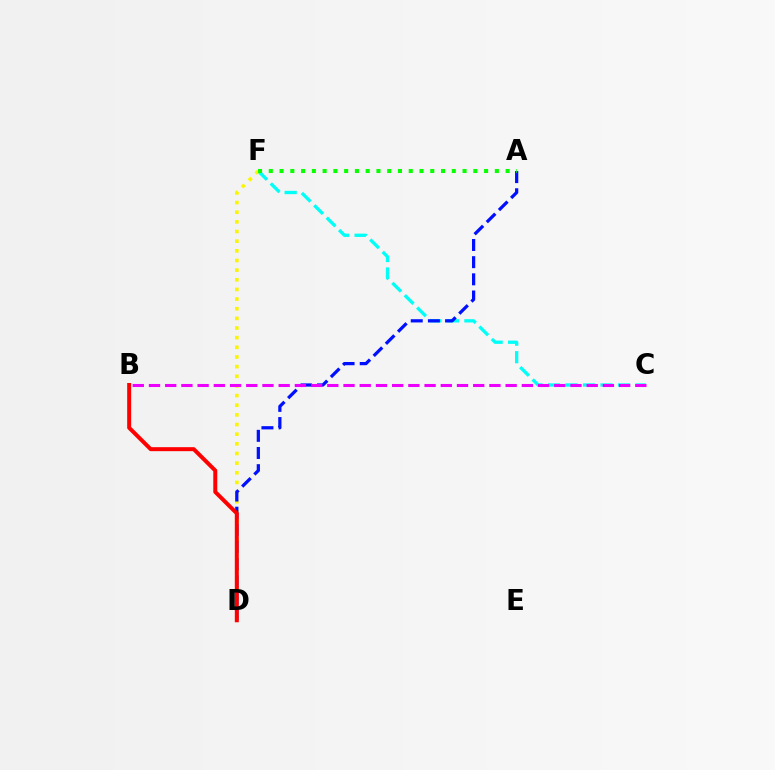{('C', 'F'): [{'color': '#00fff6', 'line_style': 'dashed', 'thickness': 2.38}], ('D', 'F'): [{'color': '#fcf500', 'line_style': 'dotted', 'thickness': 2.62}], ('A', 'D'): [{'color': '#0010ff', 'line_style': 'dashed', 'thickness': 2.33}], ('B', 'D'): [{'color': '#ff0000', 'line_style': 'solid', 'thickness': 2.87}], ('B', 'C'): [{'color': '#ee00ff', 'line_style': 'dashed', 'thickness': 2.2}], ('A', 'F'): [{'color': '#08ff00', 'line_style': 'dotted', 'thickness': 2.92}]}